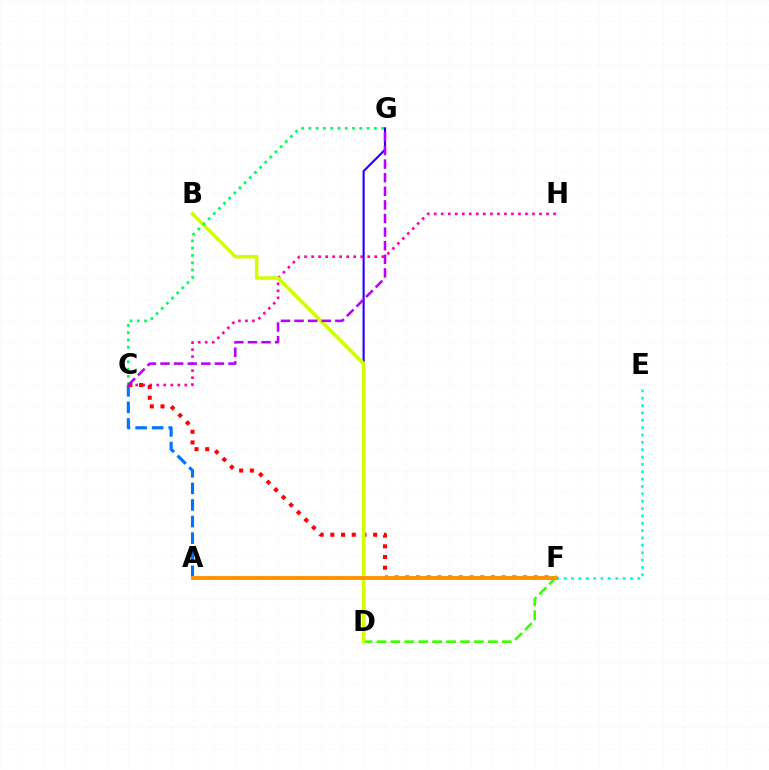{('D', 'G'): [{'color': '#2500ff', 'line_style': 'solid', 'thickness': 1.53}], ('A', 'C'): [{'color': '#0074ff', 'line_style': 'dashed', 'thickness': 2.25}], ('C', 'H'): [{'color': '#ff00ac', 'line_style': 'dotted', 'thickness': 1.91}], ('D', 'F'): [{'color': '#3dff00', 'line_style': 'dashed', 'thickness': 1.89}], ('C', 'F'): [{'color': '#ff0000', 'line_style': 'dotted', 'thickness': 2.91}], ('B', 'D'): [{'color': '#d1ff00', 'line_style': 'solid', 'thickness': 2.54}], ('C', 'G'): [{'color': '#00ff5c', 'line_style': 'dotted', 'thickness': 1.98}, {'color': '#b900ff', 'line_style': 'dashed', 'thickness': 1.85}], ('E', 'F'): [{'color': '#00fff6', 'line_style': 'dotted', 'thickness': 2.0}], ('A', 'F'): [{'color': '#ff9400', 'line_style': 'solid', 'thickness': 2.82}]}